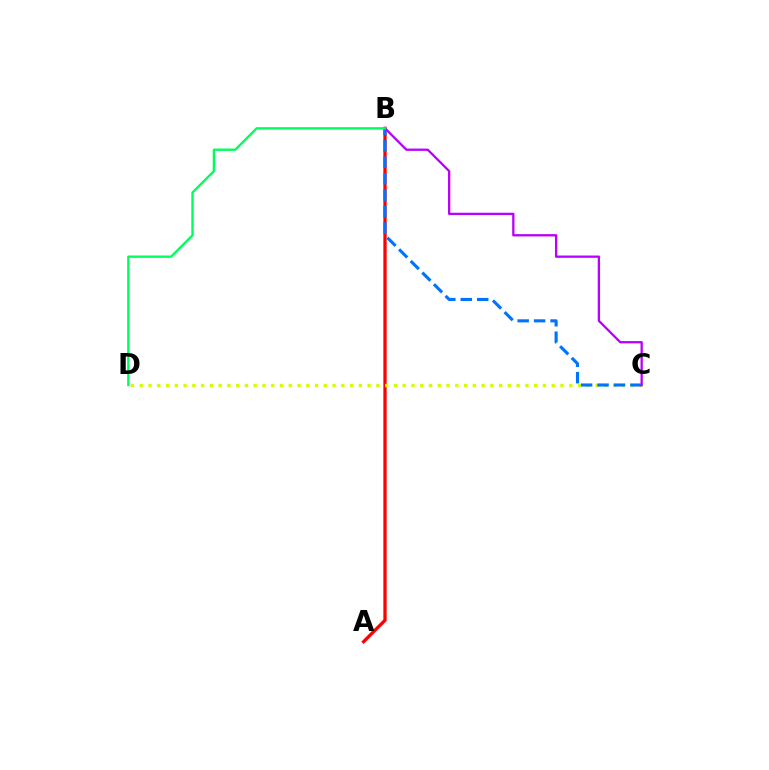{('A', 'B'): [{'color': '#ff0000', 'line_style': 'solid', 'thickness': 2.36}], ('C', 'D'): [{'color': '#d1ff00', 'line_style': 'dotted', 'thickness': 2.38}], ('B', 'C'): [{'color': '#0074ff', 'line_style': 'dashed', 'thickness': 2.23}, {'color': '#b900ff', 'line_style': 'solid', 'thickness': 1.66}], ('B', 'D'): [{'color': '#00ff5c', 'line_style': 'solid', 'thickness': 1.7}]}